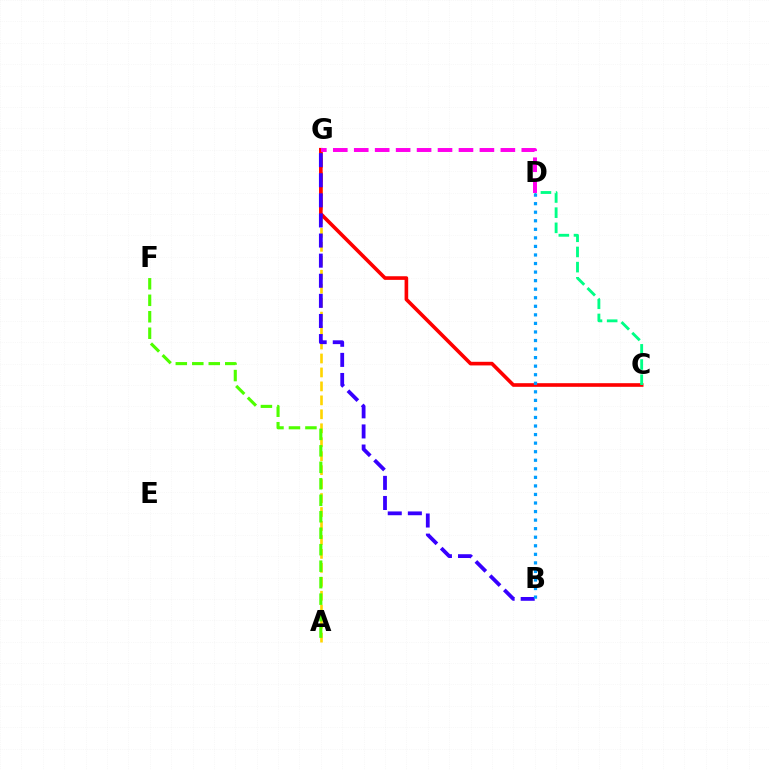{('A', 'G'): [{'color': '#ffd500', 'line_style': 'dashed', 'thickness': 1.9}], ('C', 'G'): [{'color': '#ff0000', 'line_style': 'solid', 'thickness': 2.61}], ('C', 'D'): [{'color': '#00ff86', 'line_style': 'dashed', 'thickness': 2.06}], ('A', 'F'): [{'color': '#4fff00', 'line_style': 'dashed', 'thickness': 2.24}], ('D', 'G'): [{'color': '#ff00ed', 'line_style': 'dashed', 'thickness': 2.85}], ('B', 'G'): [{'color': '#3700ff', 'line_style': 'dashed', 'thickness': 2.73}], ('B', 'D'): [{'color': '#009eff', 'line_style': 'dotted', 'thickness': 2.32}]}